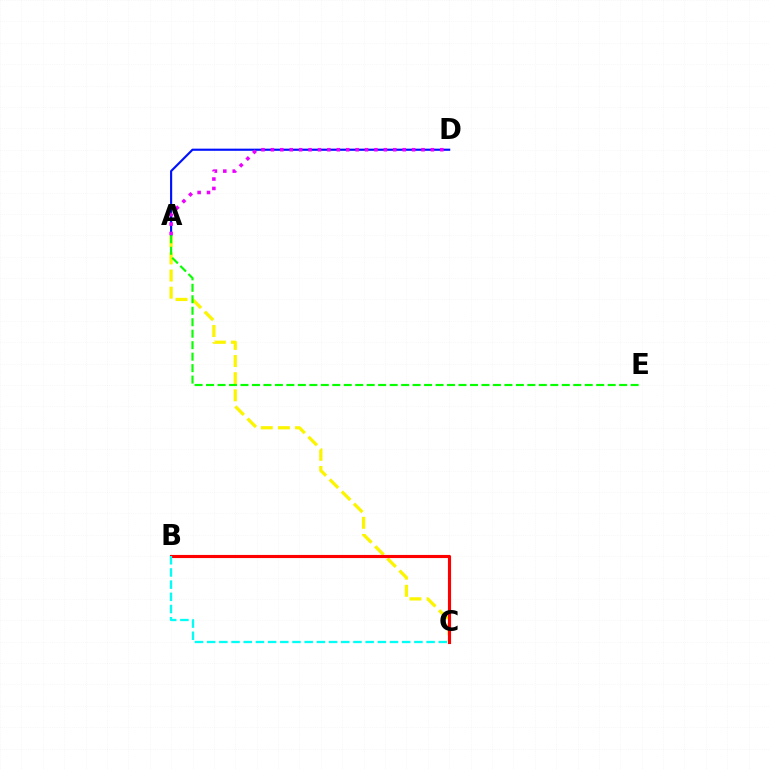{('A', 'C'): [{'color': '#fcf500', 'line_style': 'dashed', 'thickness': 2.33}], ('A', 'D'): [{'color': '#0010ff', 'line_style': 'solid', 'thickness': 1.54}, {'color': '#ee00ff', 'line_style': 'dotted', 'thickness': 2.56}], ('B', 'C'): [{'color': '#ff0000', 'line_style': 'solid', 'thickness': 2.26}, {'color': '#00fff6', 'line_style': 'dashed', 'thickness': 1.66}], ('A', 'E'): [{'color': '#08ff00', 'line_style': 'dashed', 'thickness': 1.56}]}